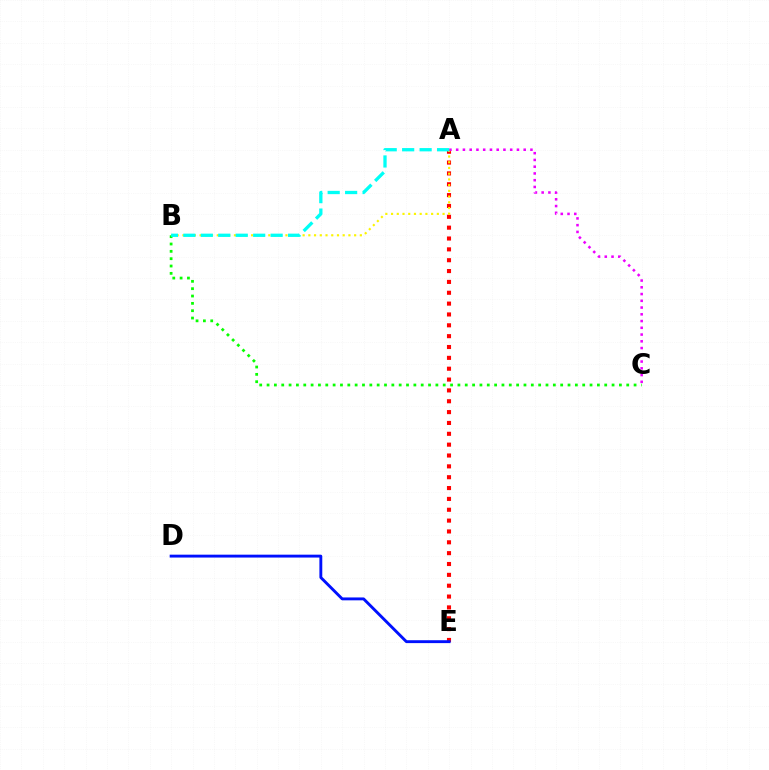{('A', 'E'): [{'color': '#ff0000', 'line_style': 'dotted', 'thickness': 2.95}], ('A', 'B'): [{'color': '#fcf500', 'line_style': 'dotted', 'thickness': 1.56}, {'color': '#00fff6', 'line_style': 'dashed', 'thickness': 2.37}], ('A', 'C'): [{'color': '#ee00ff', 'line_style': 'dotted', 'thickness': 1.83}], ('B', 'C'): [{'color': '#08ff00', 'line_style': 'dotted', 'thickness': 1.99}], ('D', 'E'): [{'color': '#0010ff', 'line_style': 'solid', 'thickness': 2.08}]}